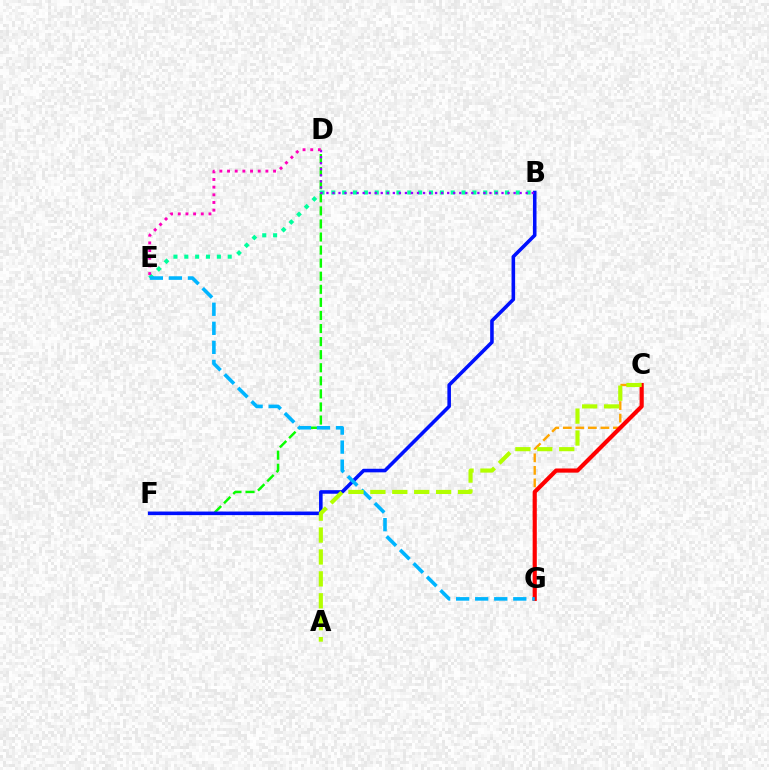{('D', 'F'): [{'color': '#08ff00', 'line_style': 'dashed', 'thickness': 1.78}], ('C', 'G'): [{'color': '#ffa500', 'line_style': 'dashed', 'thickness': 1.7}, {'color': '#ff0000', 'line_style': 'solid', 'thickness': 2.99}], ('B', 'F'): [{'color': '#0010ff', 'line_style': 'solid', 'thickness': 2.57}], ('B', 'E'): [{'color': '#00ff9d', 'line_style': 'dotted', 'thickness': 2.95}], ('E', 'G'): [{'color': '#00b5ff', 'line_style': 'dashed', 'thickness': 2.59}], ('B', 'D'): [{'color': '#9b00ff', 'line_style': 'dotted', 'thickness': 1.64}], ('A', 'C'): [{'color': '#b3ff00', 'line_style': 'dashed', 'thickness': 2.98}], ('D', 'E'): [{'color': '#ff00bd', 'line_style': 'dotted', 'thickness': 2.08}]}